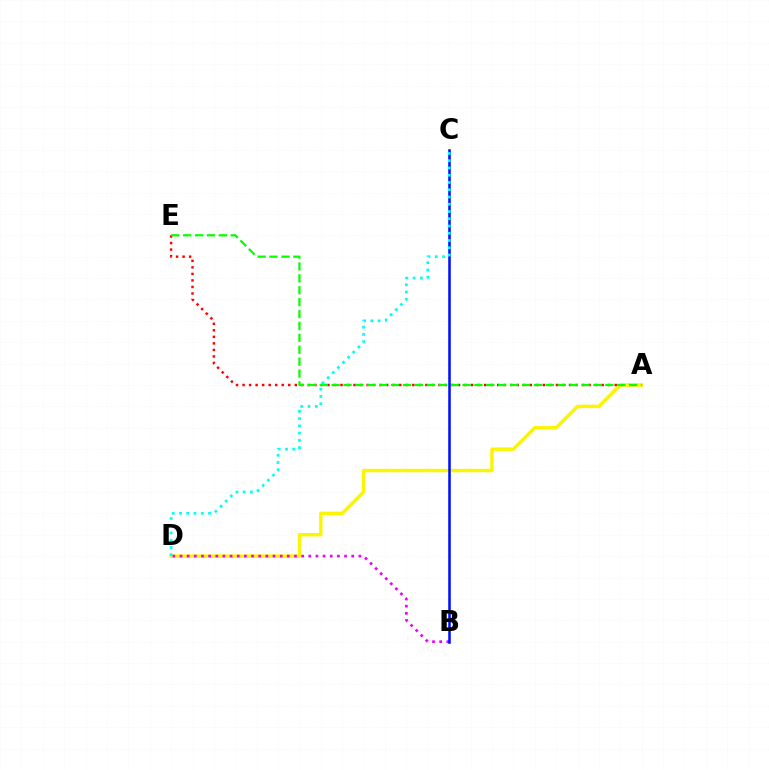{('A', 'E'): [{'color': '#ff0000', 'line_style': 'dotted', 'thickness': 1.77}, {'color': '#08ff00', 'line_style': 'dashed', 'thickness': 1.62}], ('A', 'D'): [{'color': '#fcf500', 'line_style': 'solid', 'thickness': 2.48}], ('B', 'D'): [{'color': '#ee00ff', 'line_style': 'dotted', 'thickness': 1.94}], ('B', 'C'): [{'color': '#0010ff', 'line_style': 'solid', 'thickness': 1.84}], ('C', 'D'): [{'color': '#00fff6', 'line_style': 'dotted', 'thickness': 1.97}]}